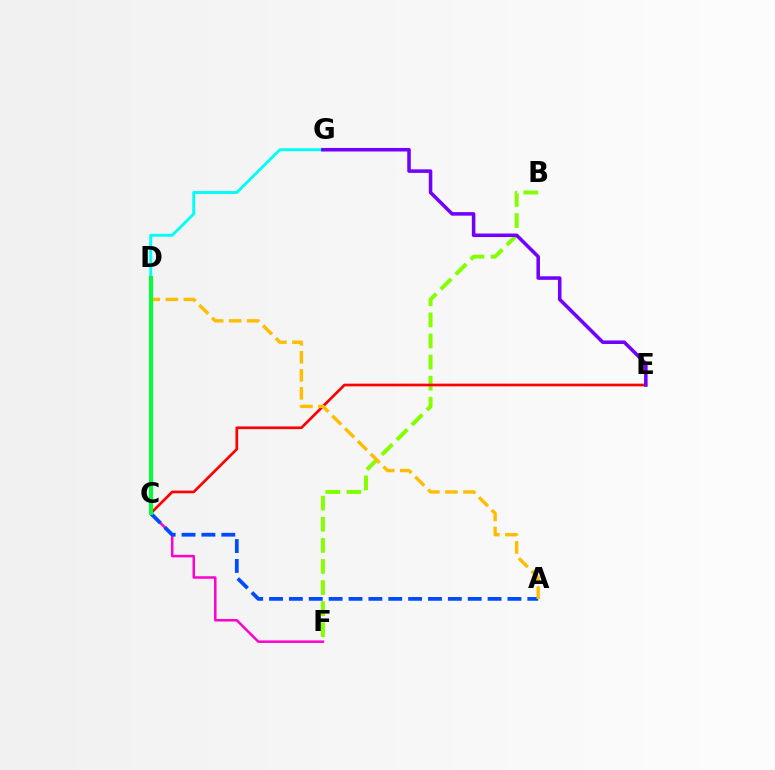{('B', 'F'): [{'color': '#84ff00', 'line_style': 'dashed', 'thickness': 2.87}], ('D', 'G'): [{'color': '#00fff6', 'line_style': 'solid', 'thickness': 2.09}], ('C', 'E'): [{'color': '#ff0000', 'line_style': 'solid', 'thickness': 1.93}], ('C', 'F'): [{'color': '#ff00cf', 'line_style': 'solid', 'thickness': 1.8}], ('E', 'G'): [{'color': '#7200ff', 'line_style': 'solid', 'thickness': 2.55}], ('A', 'C'): [{'color': '#004bff', 'line_style': 'dashed', 'thickness': 2.7}], ('A', 'D'): [{'color': '#ffbd00', 'line_style': 'dashed', 'thickness': 2.45}], ('C', 'D'): [{'color': '#00ff39', 'line_style': 'solid', 'thickness': 2.9}]}